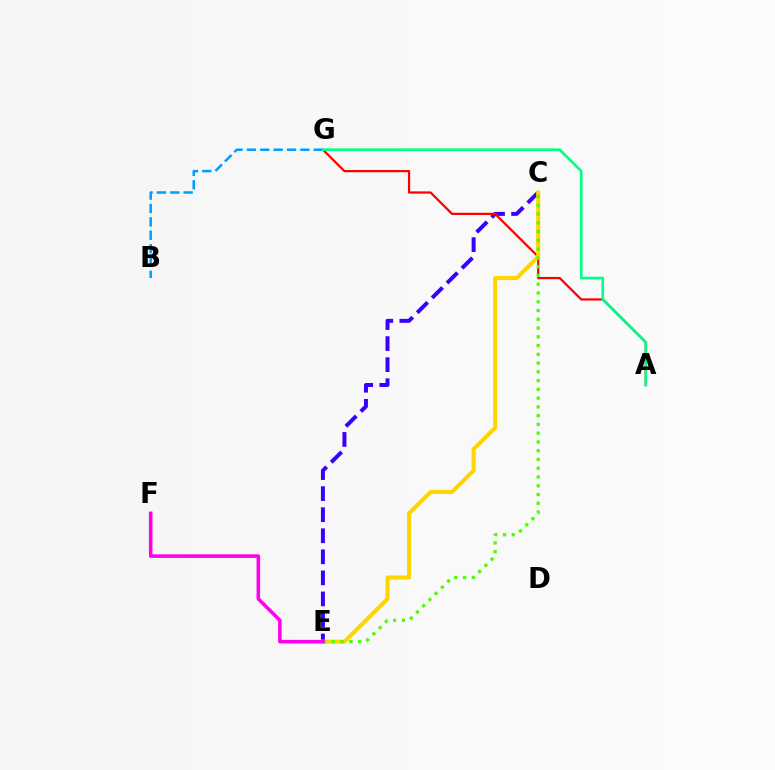{('B', 'G'): [{'color': '#009eff', 'line_style': 'dashed', 'thickness': 1.82}], ('C', 'E'): [{'color': '#3700ff', 'line_style': 'dashed', 'thickness': 2.86}, {'color': '#ffd500', 'line_style': 'solid', 'thickness': 2.92}, {'color': '#4fff00', 'line_style': 'dotted', 'thickness': 2.38}], ('A', 'G'): [{'color': '#ff0000', 'line_style': 'solid', 'thickness': 1.61}, {'color': '#00ff86', 'line_style': 'solid', 'thickness': 1.92}], ('E', 'F'): [{'color': '#ff00ed', 'line_style': 'solid', 'thickness': 2.56}]}